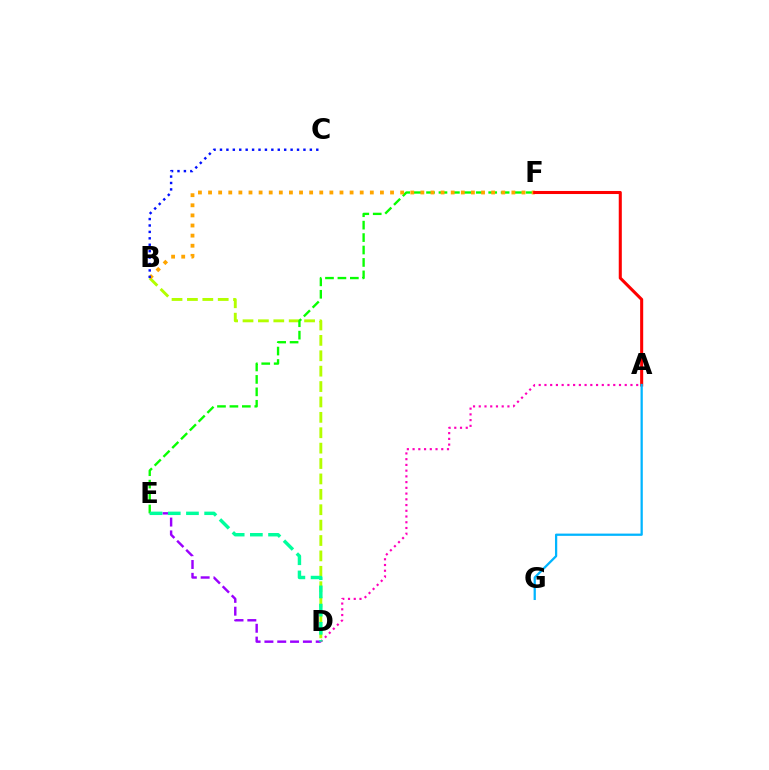{('A', 'D'): [{'color': '#ff00bd', 'line_style': 'dotted', 'thickness': 1.56}], ('B', 'D'): [{'color': '#b3ff00', 'line_style': 'dashed', 'thickness': 2.09}], ('D', 'E'): [{'color': '#9b00ff', 'line_style': 'dashed', 'thickness': 1.74}, {'color': '#00ff9d', 'line_style': 'dashed', 'thickness': 2.47}], ('E', 'F'): [{'color': '#08ff00', 'line_style': 'dashed', 'thickness': 1.69}], ('B', 'F'): [{'color': '#ffa500', 'line_style': 'dotted', 'thickness': 2.75}], ('A', 'F'): [{'color': '#ff0000', 'line_style': 'solid', 'thickness': 2.2}], ('A', 'G'): [{'color': '#00b5ff', 'line_style': 'solid', 'thickness': 1.63}], ('B', 'C'): [{'color': '#0010ff', 'line_style': 'dotted', 'thickness': 1.74}]}